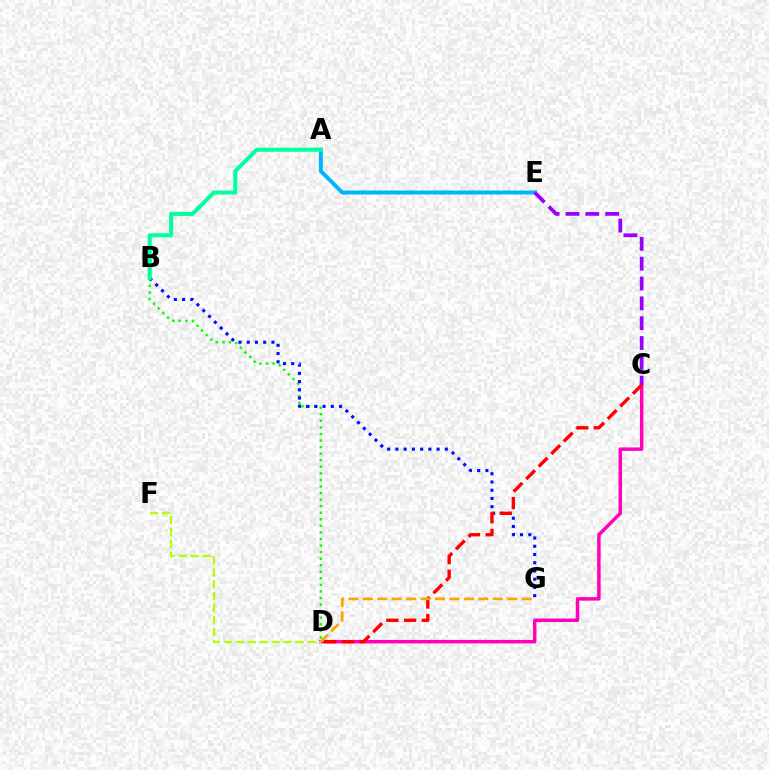{('A', 'E'): [{'color': '#00b5ff', 'line_style': 'solid', 'thickness': 2.87}], ('C', 'D'): [{'color': '#ff00bd', 'line_style': 'solid', 'thickness': 2.5}, {'color': '#ff0000', 'line_style': 'dashed', 'thickness': 2.41}], ('B', 'D'): [{'color': '#08ff00', 'line_style': 'dotted', 'thickness': 1.78}], ('B', 'G'): [{'color': '#0010ff', 'line_style': 'dotted', 'thickness': 2.24}], ('C', 'E'): [{'color': '#9b00ff', 'line_style': 'dashed', 'thickness': 2.69}], ('A', 'B'): [{'color': '#00ff9d', 'line_style': 'solid', 'thickness': 2.9}], ('D', 'F'): [{'color': '#b3ff00', 'line_style': 'dashed', 'thickness': 1.62}], ('D', 'G'): [{'color': '#ffa500', 'line_style': 'dashed', 'thickness': 1.96}]}